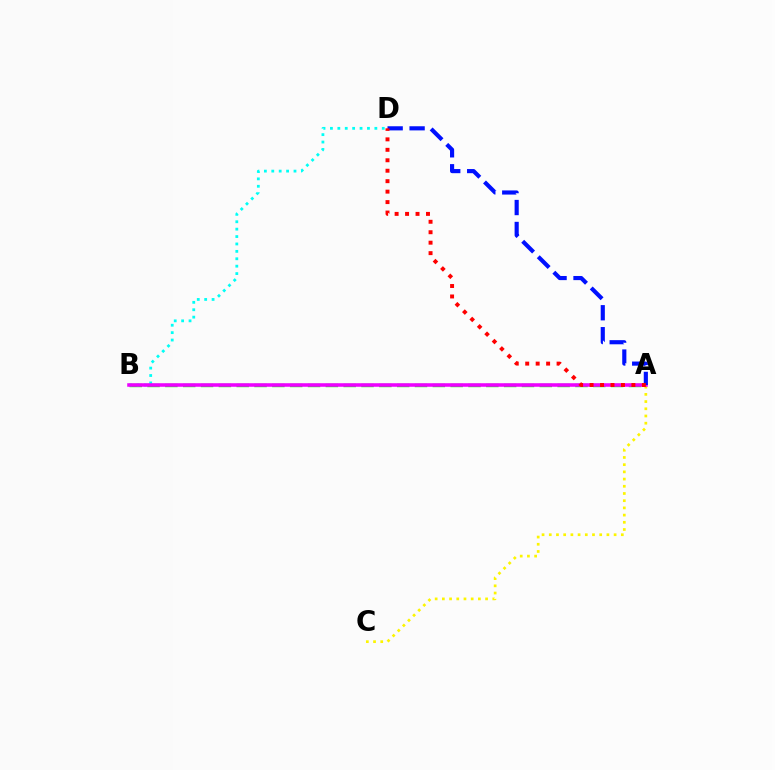{('A', 'B'): [{'color': '#08ff00', 'line_style': 'dashed', 'thickness': 2.42}, {'color': '#ee00ff', 'line_style': 'solid', 'thickness': 2.55}], ('B', 'D'): [{'color': '#00fff6', 'line_style': 'dotted', 'thickness': 2.01}], ('A', 'C'): [{'color': '#fcf500', 'line_style': 'dotted', 'thickness': 1.96}], ('A', 'D'): [{'color': '#0010ff', 'line_style': 'dashed', 'thickness': 2.98}, {'color': '#ff0000', 'line_style': 'dotted', 'thickness': 2.84}]}